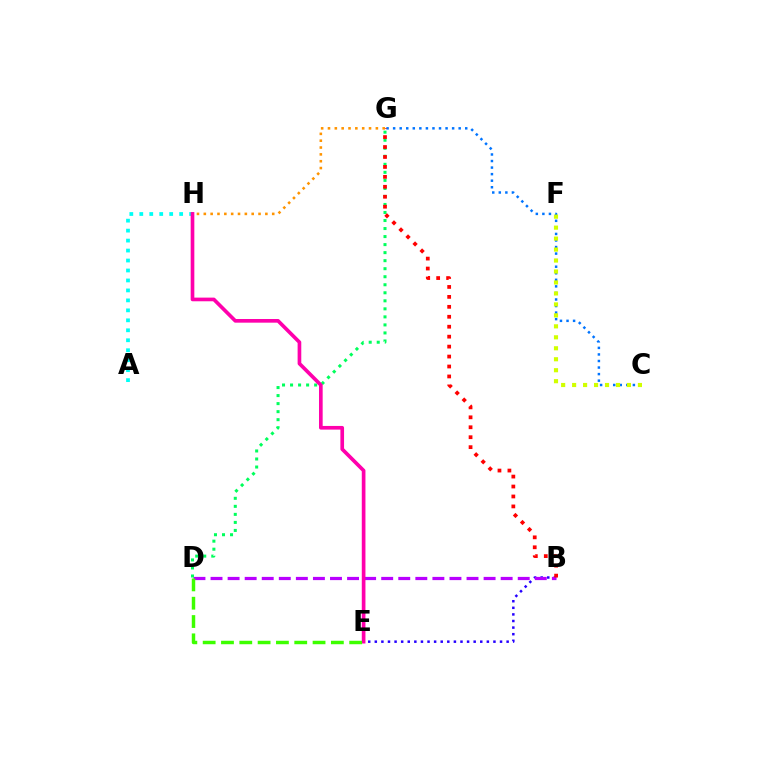{('C', 'G'): [{'color': '#0074ff', 'line_style': 'dotted', 'thickness': 1.78}], ('B', 'E'): [{'color': '#2500ff', 'line_style': 'dotted', 'thickness': 1.79}], ('B', 'D'): [{'color': '#b900ff', 'line_style': 'dashed', 'thickness': 2.32}], ('A', 'H'): [{'color': '#00fff6', 'line_style': 'dotted', 'thickness': 2.71}], ('D', 'G'): [{'color': '#00ff5c', 'line_style': 'dotted', 'thickness': 2.18}], ('E', 'H'): [{'color': '#ff00ac', 'line_style': 'solid', 'thickness': 2.64}], ('D', 'E'): [{'color': '#3dff00', 'line_style': 'dashed', 'thickness': 2.49}], ('B', 'G'): [{'color': '#ff0000', 'line_style': 'dotted', 'thickness': 2.7}], ('G', 'H'): [{'color': '#ff9400', 'line_style': 'dotted', 'thickness': 1.86}], ('C', 'F'): [{'color': '#d1ff00', 'line_style': 'dotted', 'thickness': 2.98}]}